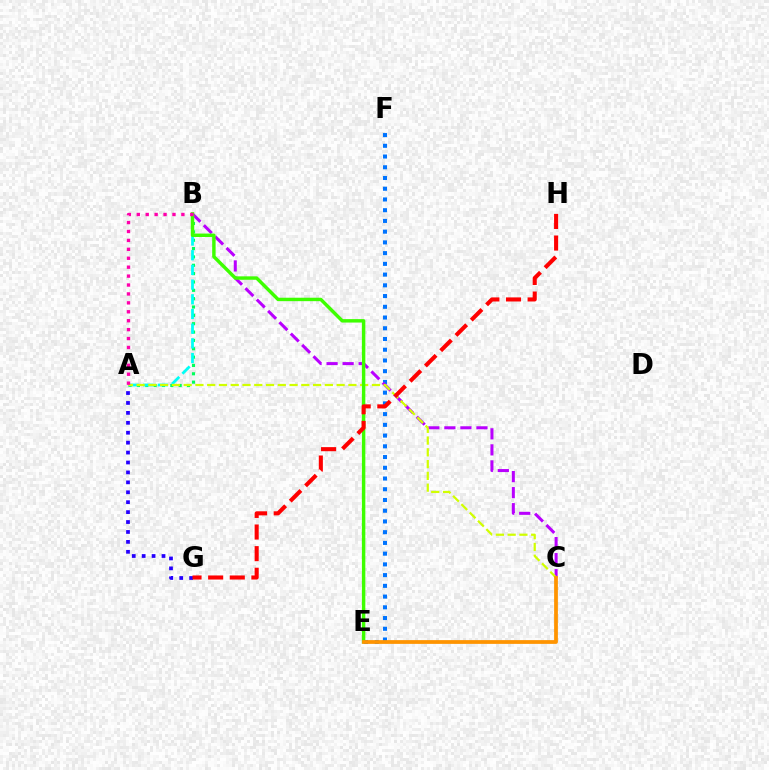{('A', 'B'): [{'color': '#00ff5c', 'line_style': 'dotted', 'thickness': 2.27}, {'color': '#00fff6', 'line_style': 'dashed', 'thickness': 2.0}, {'color': '#ff00ac', 'line_style': 'dotted', 'thickness': 2.42}], ('E', 'F'): [{'color': '#0074ff', 'line_style': 'dotted', 'thickness': 2.92}], ('B', 'C'): [{'color': '#b900ff', 'line_style': 'dashed', 'thickness': 2.18}], ('A', 'C'): [{'color': '#d1ff00', 'line_style': 'dashed', 'thickness': 1.6}], ('B', 'E'): [{'color': '#3dff00', 'line_style': 'solid', 'thickness': 2.47}], ('A', 'G'): [{'color': '#2500ff', 'line_style': 'dotted', 'thickness': 2.7}], ('G', 'H'): [{'color': '#ff0000', 'line_style': 'dashed', 'thickness': 2.94}], ('C', 'E'): [{'color': '#ff9400', 'line_style': 'solid', 'thickness': 2.71}]}